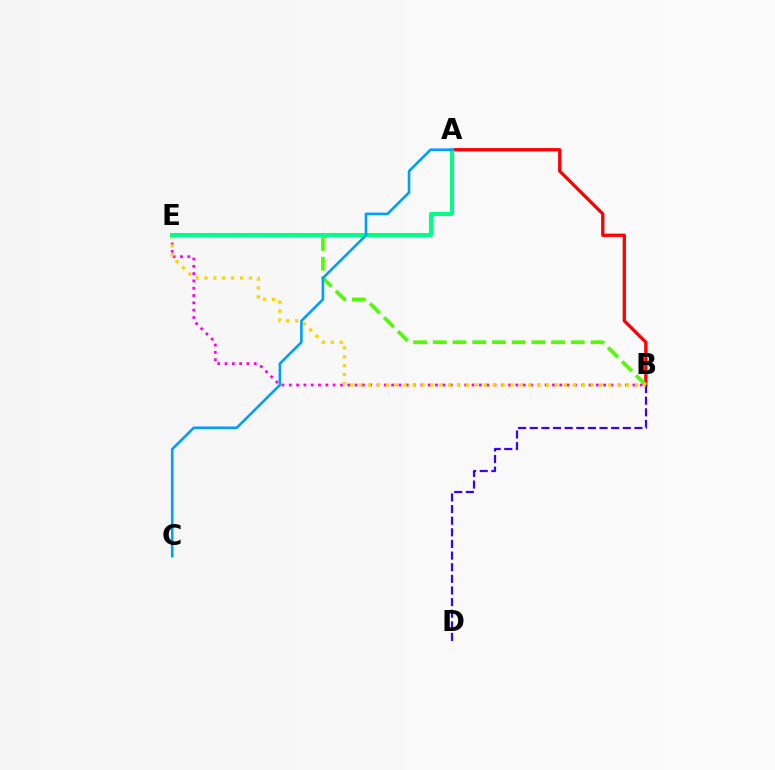{('B', 'E'): [{'color': '#ff00ed', 'line_style': 'dotted', 'thickness': 1.99}, {'color': '#4fff00', 'line_style': 'dashed', 'thickness': 2.68}, {'color': '#ffd500', 'line_style': 'dotted', 'thickness': 2.42}], ('A', 'B'): [{'color': '#ff0000', 'line_style': 'solid', 'thickness': 2.38}], ('B', 'D'): [{'color': '#3700ff', 'line_style': 'dashed', 'thickness': 1.58}], ('A', 'E'): [{'color': '#00ff86', 'line_style': 'solid', 'thickness': 2.93}], ('A', 'C'): [{'color': '#009eff', 'line_style': 'solid', 'thickness': 1.87}]}